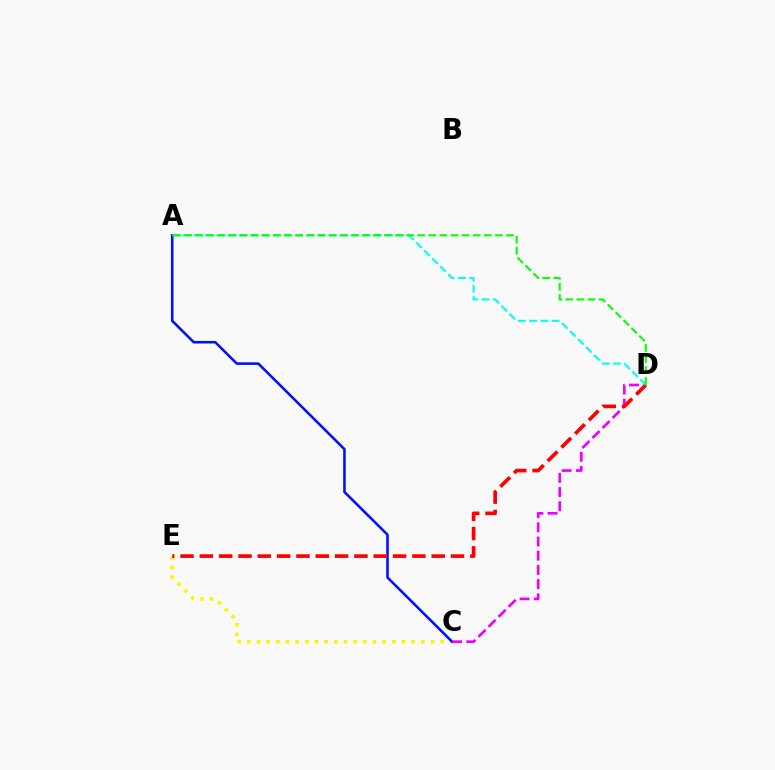{('C', 'E'): [{'color': '#fcf500', 'line_style': 'dotted', 'thickness': 2.63}], ('A', 'C'): [{'color': '#0010ff', 'line_style': 'solid', 'thickness': 1.84}], ('C', 'D'): [{'color': '#ee00ff', 'line_style': 'dashed', 'thickness': 1.93}], ('D', 'E'): [{'color': '#ff0000', 'line_style': 'dashed', 'thickness': 2.62}], ('A', 'D'): [{'color': '#00fff6', 'line_style': 'dashed', 'thickness': 1.53}, {'color': '#08ff00', 'line_style': 'dashed', 'thickness': 1.51}]}